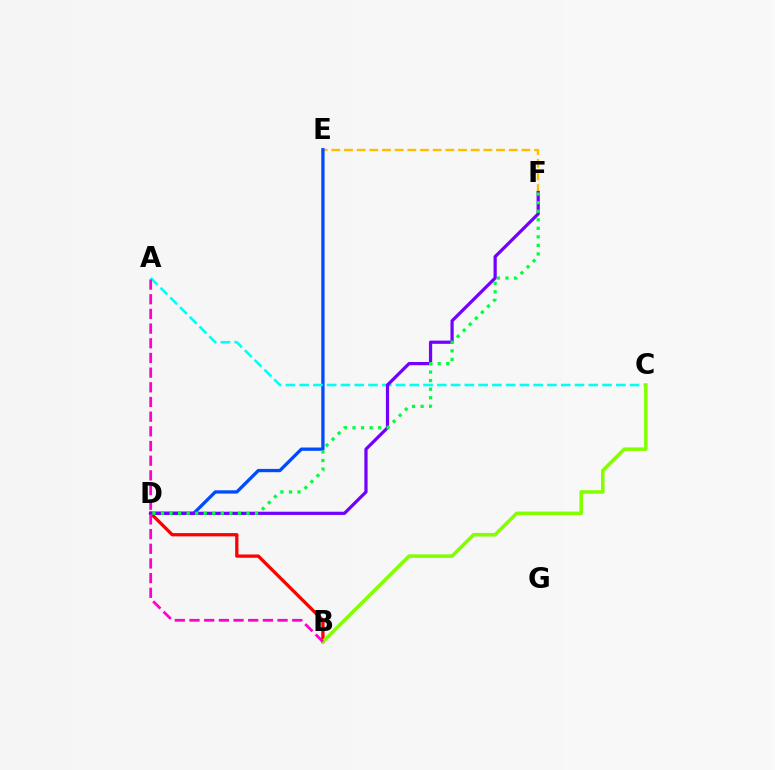{('B', 'D'): [{'color': '#ff0000', 'line_style': 'solid', 'thickness': 2.37}], ('E', 'F'): [{'color': '#ffbd00', 'line_style': 'dashed', 'thickness': 1.72}], ('D', 'E'): [{'color': '#004bff', 'line_style': 'solid', 'thickness': 2.37}], ('A', 'C'): [{'color': '#00fff6', 'line_style': 'dashed', 'thickness': 1.87}], ('B', 'C'): [{'color': '#84ff00', 'line_style': 'solid', 'thickness': 2.56}], ('D', 'F'): [{'color': '#7200ff', 'line_style': 'solid', 'thickness': 2.32}, {'color': '#00ff39', 'line_style': 'dotted', 'thickness': 2.32}], ('A', 'B'): [{'color': '#ff00cf', 'line_style': 'dashed', 'thickness': 1.99}]}